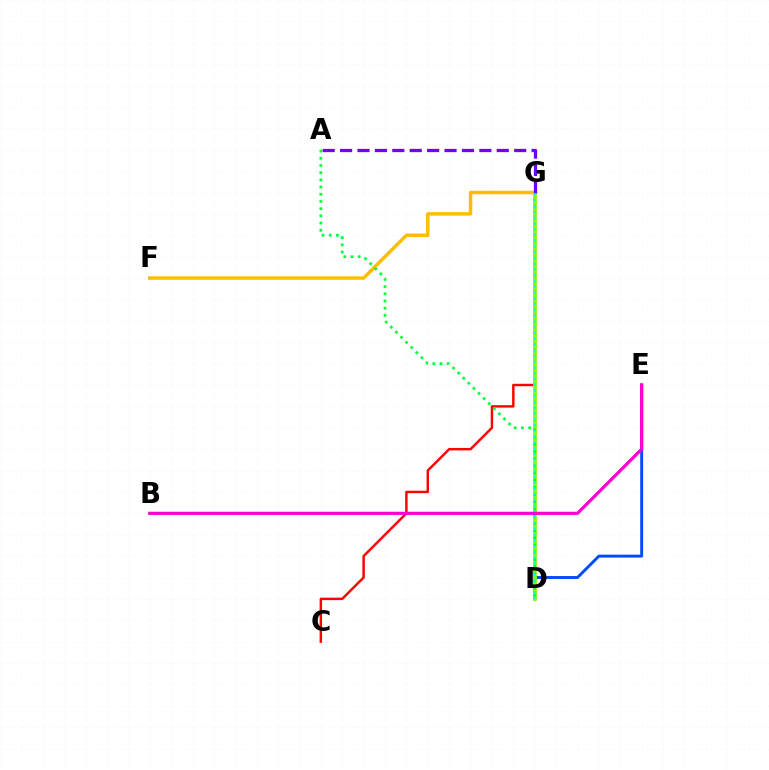{('C', 'G'): [{'color': '#ff0000', 'line_style': 'solid', 'thickness': 1.76}], ('F', 'G'): [{'color': '#ffbd00', 'line_style': 'solid', 'thickness': 2.51}], ('D', 'E'): [{'color': '#004bff', 'line_style': 'solid', 'thickness': 2.09}], ('D', 'G'): [{'color': '#84ff00', 'line_style': 'solid', 'thickness': 2.67}, {'color': '#00fff6', 'line_style': 'dotted', 'thickness': 1.57}], ('A', 'D'): [{'color': '#00ff39', 'line_style': 'dotted', 'thickness': 1.96}], ('A', 'G'): [{'color': '#7200ff', 'line_style': 'dashed', 'thickness': 2.37}], ('B', 'E'): [{'color': '#ff00cf', 'line_style': 'solid', 'thickness': 2.3}]}